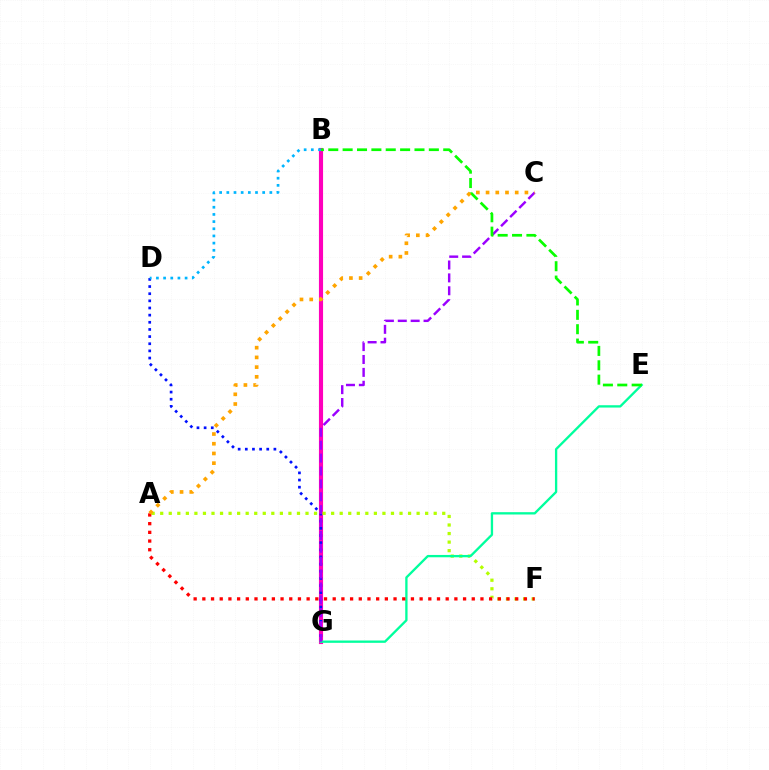{('B', 'G'): [{'color': '#ff00bd', 'line_style': 'solid', 'thickness': 2.97}], ('D', 'G'): [{'color': '#0010ff', 'line_style': 'dotted', 'thickness': 1.94}], ('A', 'F'): [{'color': '#b3ff00', 'line_style': 'dotted', 'thickness': 2.32}, {'color': '#ff0000', 'line_style': 'dotted', 'thickness': 2.36}], ('E', 'G'): [{'color': '#00ff9d', 'line_style': 'solid', 'thickness': 1.68}], ('C', 'G'): [{'color': '#9b00ff', 'line_style': 'dashed', 'thickness': 1.75}], ('B', 'E'): [{'color': '#08ff00', 'line_style': 'dashed', 'thickness': 1.95}], ('B', 'D'): [{'color': '#00b5ff', 'line_style': 'dotted', 'thickness': 1.95}], ('A', 'C'): [{'color': '#ffa500', 'line_style': 'dotted', 'thickness': 2.64}]}